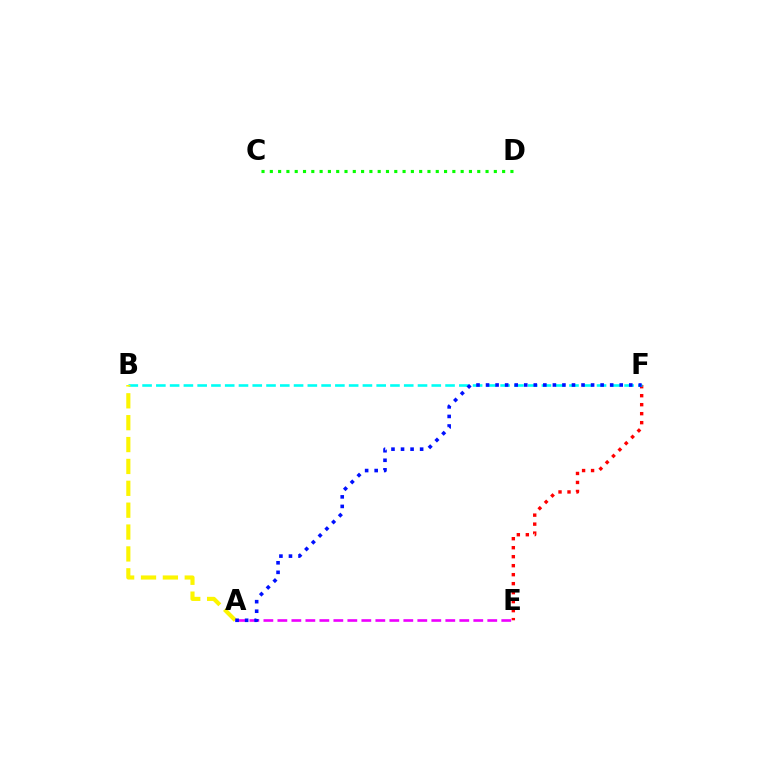{('E', 'F'): [{'color': '#ff0000', 'line_style': 'dotted', 'thickness': 2.44}], ('B', 'F'): [{'color': '#00fff6', 'line_style': 'dashed', 'thickness': 1.87}], ('A', 'B'): [{'color': '#fcf500', 'line_style': 'dashed', 'thickness': 2.97}], ('A', 'E'): [{'color': '#ee00ff', 'line_style': 'dashed', 'thickness': 1.9}], ('C', 'D'): [{'color': '#08ff00', 'line_style': 'dotted', 'thickness': 2.25}], ('A', 'F'): [{'color': '#0010ff', 'line_style': 'dotted', 'thickness': 2.59}]}